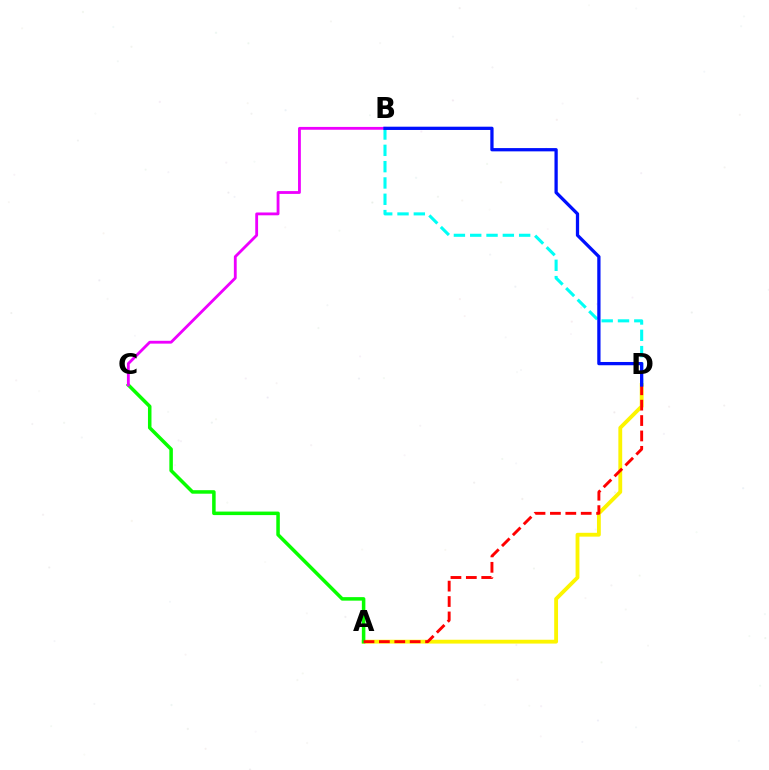{('A', 'D'): [{'color': '#fcf500', 'line_style': 'solid', 'thickness': 2.76}, {'color': '#ff0000', 'line_style': 'dashed', 'thickness': 2.09}], ('A', 'C'): [{'color': '#08ff00', 'line_style': 'solid', 'thickness': 2.53}], ('B', 'C'): [{'color': '#ee00ff', 'line_style': 'solid', 'thickness': 2.03}], ('B', 'D'): [{'color': '#00fff6', 'line_style': 'dashed', 'thickness': 2.22}, {'color': '#0010ff', 'line_style': 'solid', 'thickness': 2.35}]}